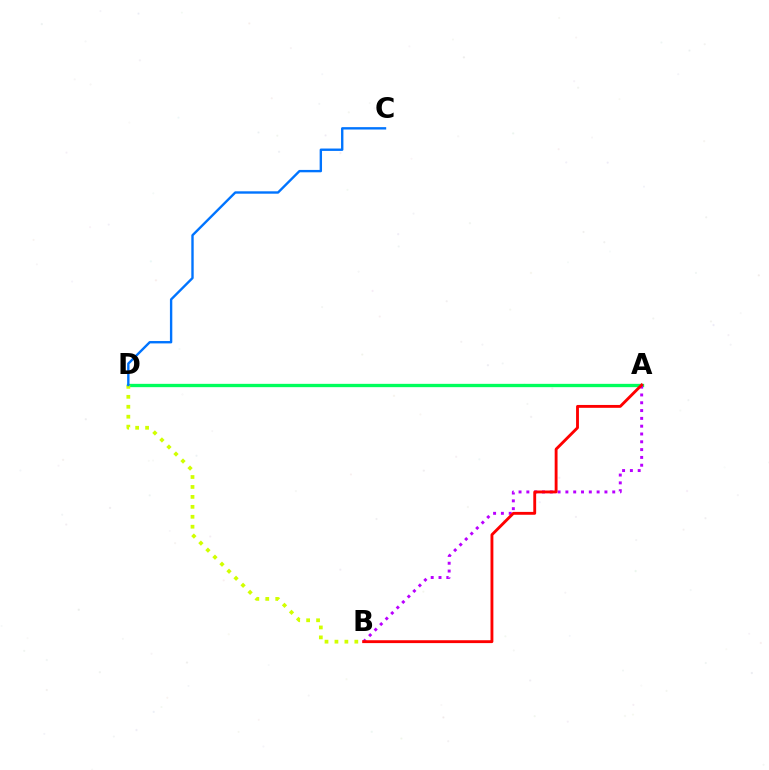{('A', 'D'): [{'color': '#00ff5c', 'line_style': 'solid', 'thickness': 2.39}], ('A', 'B'): [{'color': '#b900ff', 'line_style': 'dotted', 'thickness': 2.12}, {'color': '#ff0000', 'line_style': 'solid', 'thickness': 2.06}], ('B', 'D'): [{'color': '#d1ff00', 'line_style': 'dotted', 'thickness': 2.7}], ('C', 'D'): [{'color': '#0074ff', 'line_style': 'solid', 'thickness': 1.72}]}